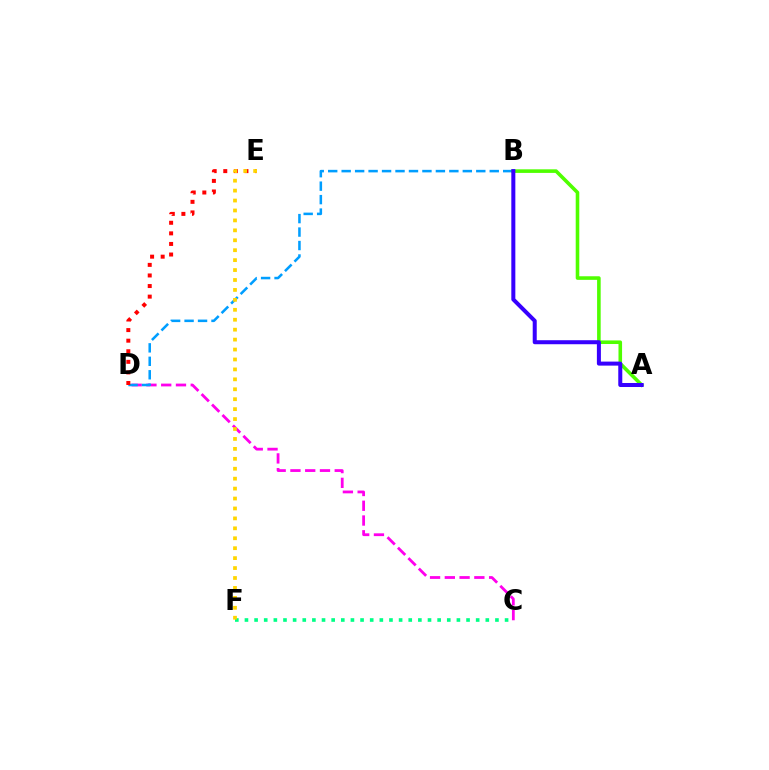{('C', 'D'): [{'color': '#ff00ed', 'line_style': 'dashed', 'thickness': 2.01}], ('B', 'D'): [{'color': '#009eff', 'line_style': 'dashed', 'thickness': 1.83}], ('D', 'E'): [{'color': '#ff0000', 'line_style': 'dotted', 'thickness': 2.88}], ('C', 'F'): [{'color': '#00ff86', 'line_style': 'dotted', 'thickness': 2.62}], ('A', 'B'): [{'color': '#4fff00', 'line_style': 'solid', 'thickness': 2.58}, {'color': '#3700ff', 'line_style': 'solid', 'thickness': 2.89}], ('E', 'F'): [{'color': '#ffd500', 'line_style': 'dotted', 'thickness': 2.7}]}